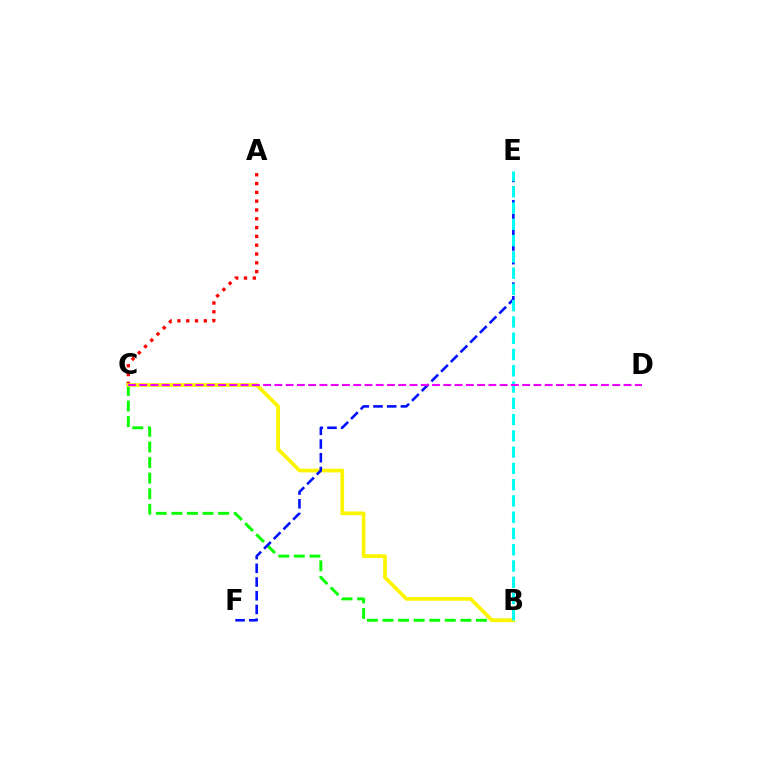{('A', 'C'): [{'color': '#ff0000', 'line_style': 'dotted', 'thickness': 2.39}], ('B', 'C'): [{'color': '#08ff00', 'line_style': 'dashed', 'thickness': 2.12}, {'color': '#fcf500', 'line_style': 'solid', 'thickness': 2.68}], ('E', 'F'): [{'color': '#0010ff', 'line_style': 'dashed', 'thickness': 1.86}], ('B', 'E'): [{'color': '#00fff6', 'line_style': 'dashed', 'thickness': 2.21}], ('C', 'D'): [{'color': '#ee00ff', 'line_style': 'dashed', 'thickness': 1.53}]}